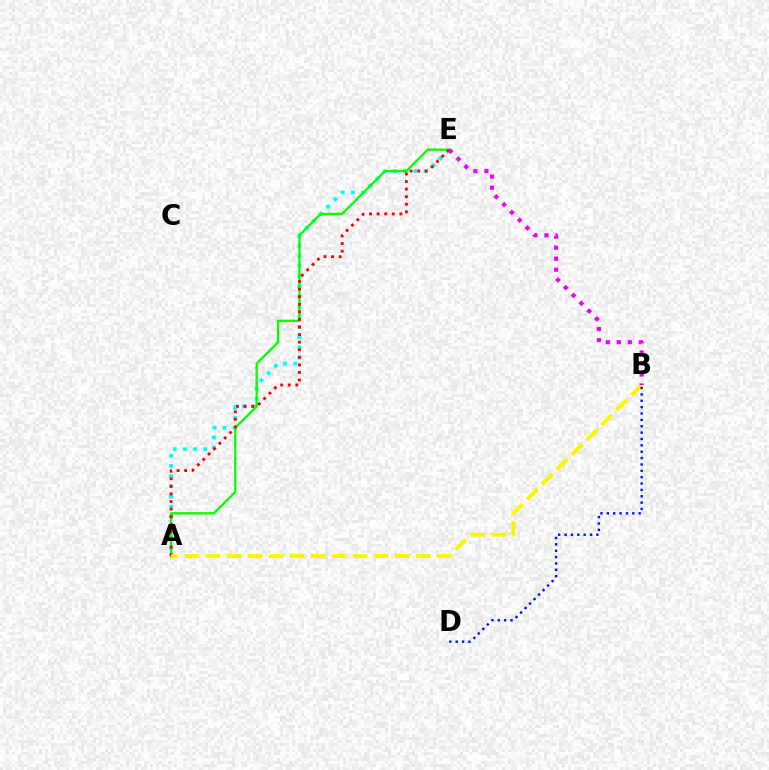{('A', 'E'): [{'color': '#00fff6', 'line_style': 'dotted', 'thickness': 2.77}, {'color': '#08ff00', 'line_style': 'solid', 'thickness': 1.66}, {'color': '#ff0000', 'line_style': 'dotted', 'thickness': 2.06}], ('A', 'B'): [{'color': '#fcf500', 'line_style': 'dashed', 'thickness': 2.86}], ('B', 'E'): [{'color': '#ee00ff', 'line_style': 'dotted', 'thickness': 2.99}], ('B', 'D'): [{'color': '#0010ff', 'line_style': 'dotted', 'thickness': 1.73}]}